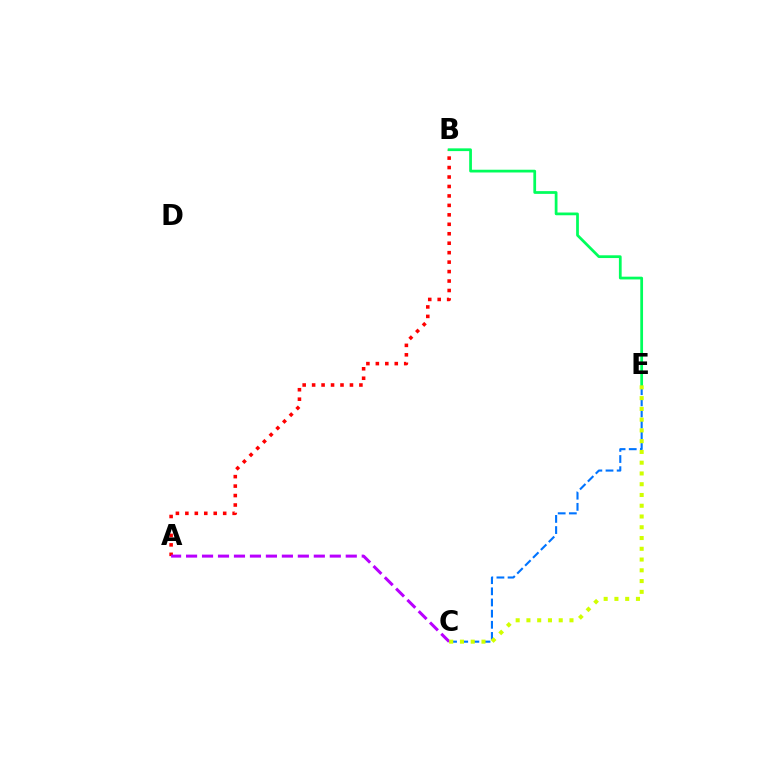{('A', 'B'): [{'color': '#ff0000', 'line_style': 'dotted', 'thickness': 2.57}], ('A', 'C'): [{'color': '#b900ff', 'line_style': 'dashed', 'thickness': 2.17}], ('C', 'E'): [{'color': '#0074ff', 'line_style': 'dashed', 'thickness': 1.52}, {'color': '#d1ff00', 'line_style': 'dotted', 'thickness': 2.92}], ('B', 'E'): [{'color': '#00ff5c', 'line_style': 'solid', 'thickness': 1.98}]}